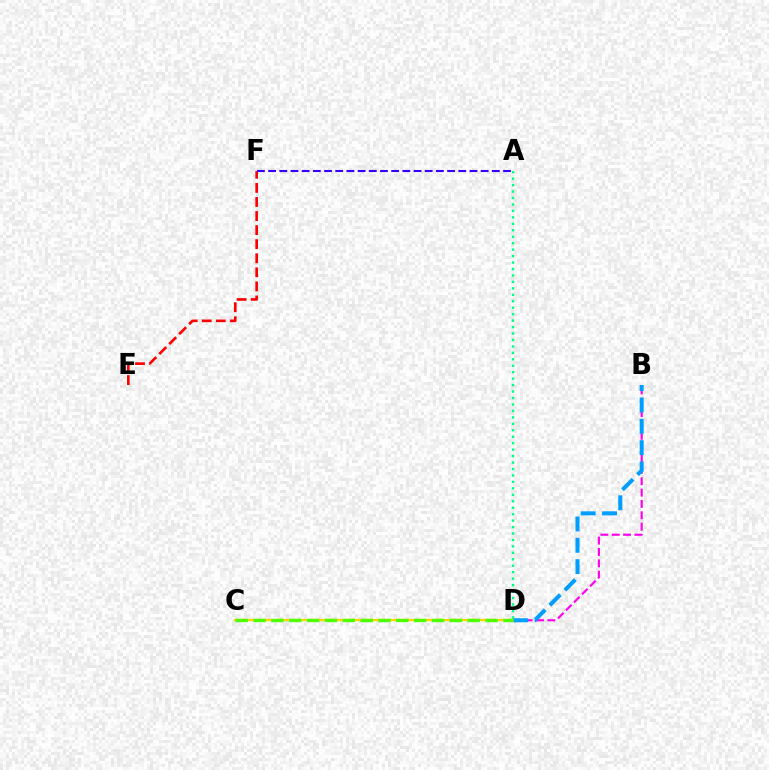{('B', 'D'): [{'color': '#ff00ed', 'line_style': 'dashed', 'thickness': 1.54}, {'color': '#009eff', 'line_style': 'dashed', 'thickness': 2.9}], ('C', 'D'): [{'color': '#ffd500', 'line_style': 'solid', 'thickness': 1.68}, {'color': '#4fff00', 'line_style': 'dashed', 'thickness': 2.42}], ('E', 'F'): [{'color': '#ff0000', 'line_style': 'dashed', 'thickness': 1.91}], ('A', 'D'): [{'color': '#00ff86', 'line_style': 'dotted', 'thickness': 1.75}], ('A', 'F'): [{'color': '#3700ff', 'line_style': 'dashed', 'thickness': 1.52}]}